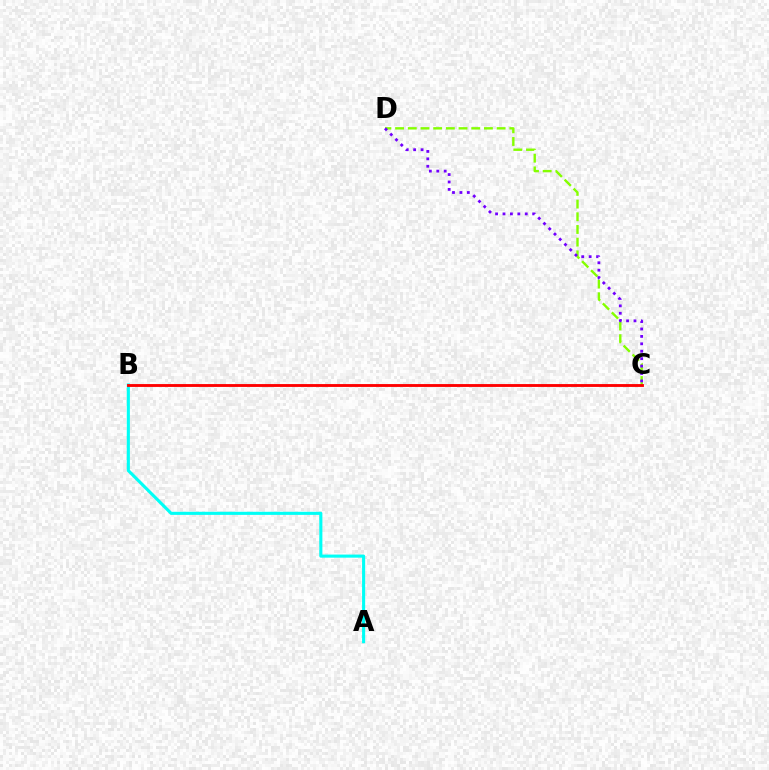{('C', 'D'): [{'color': '#84ff00', 'line_style': 'dashed', 'thickness': 1.72}, {'color': '#7200ff', 'line_style': 'dotted', 'thickness': 2.02}], ('A', 'B'): [{'color': '#00fff6', 'line_style': 'solid', 'thickness': 2.23}], ('B', 'C'): [{'color': '#ff0000', 'line_style': 'solid', 'thickness': 2.06}]}